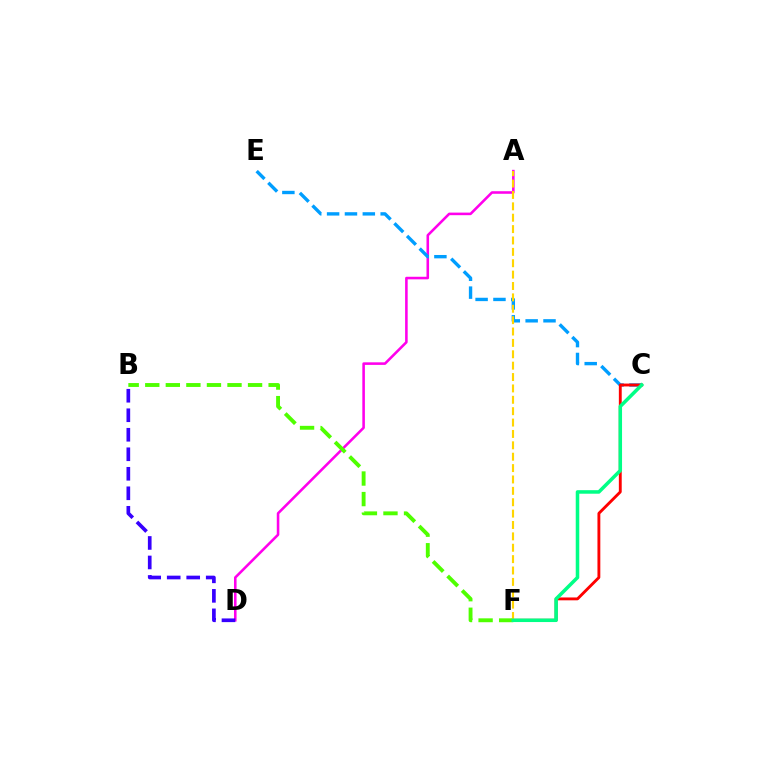{('A', 'D'): [{'color': '#ff00ed', 'line_style': 'solid', 'thickness': 1.85}], ('C', 'E'): [{'color': '#009eff', 'line_style': 'dashed', 'thickness': 2.43}], ('C', 'F'): [{'color': '#ff0000', 'line_style': 'solid', 'thickness': 2.06}, {'color': '#00ff86', 'line_style': 'solid', 'thickness': 2.55}], ('B', 'F'): [{'color': '#4fff00', 'line_style': 'dashed', 'thickness': 2.79}], ('A', 'F'): [{'color': '#ffd500', 'line_style': 'dashed', 'thickness': 1.55}], ('B', 'D'): [{'color': '#3700ff', 'line_style': 'dashed', 'thickness': 2.65}]}